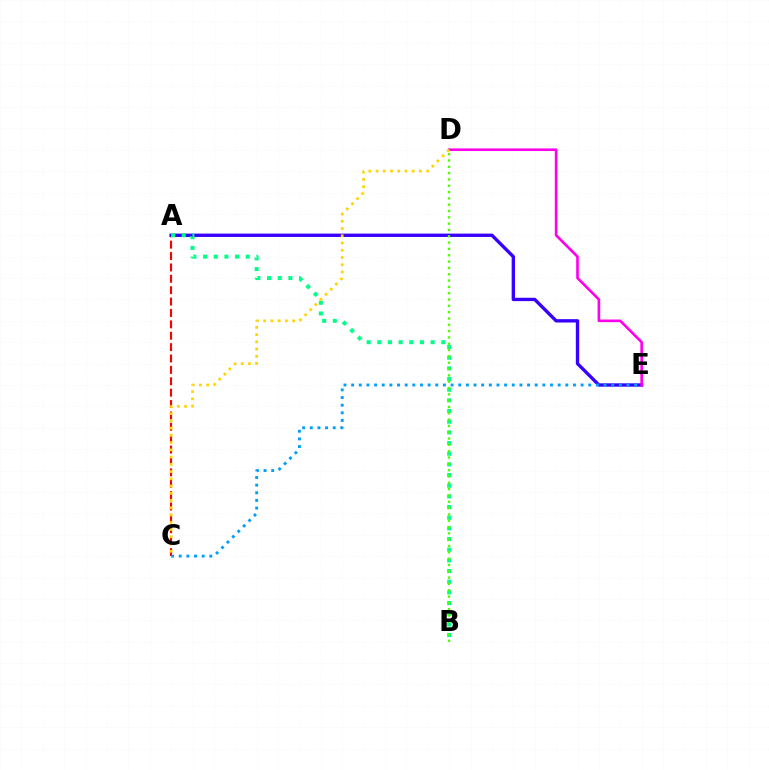{('A', 'C'): [{'color': '#ff0000', 'line_style': 'dashed', 'thickness': 1.55}], ('A', 'E'): [{'color': '#3700ff', 'line_style': 'solid', 'thickness': 2.42}], ('A', 'B'): [{'color': '#00ff86', 'line_style': 'dotted', 'thickness': 2.9}], ('D', 'E'): [{'color': '#ff00ed', 'line_style': 'solid', 'thickness': 1.9}], ('B', 'D'): [{'color': '#4fff00', 'line_style': 'dotted', 'thickness': 1.72}], ('C', 'E'): [{'color': '#009eff', 'line_style': 'dotted', 'thickness': 2.08}], ('C', 'D'): [{'color': '#ffd500', 'line_style': 'dotted', 'thickness': 1.97}]}